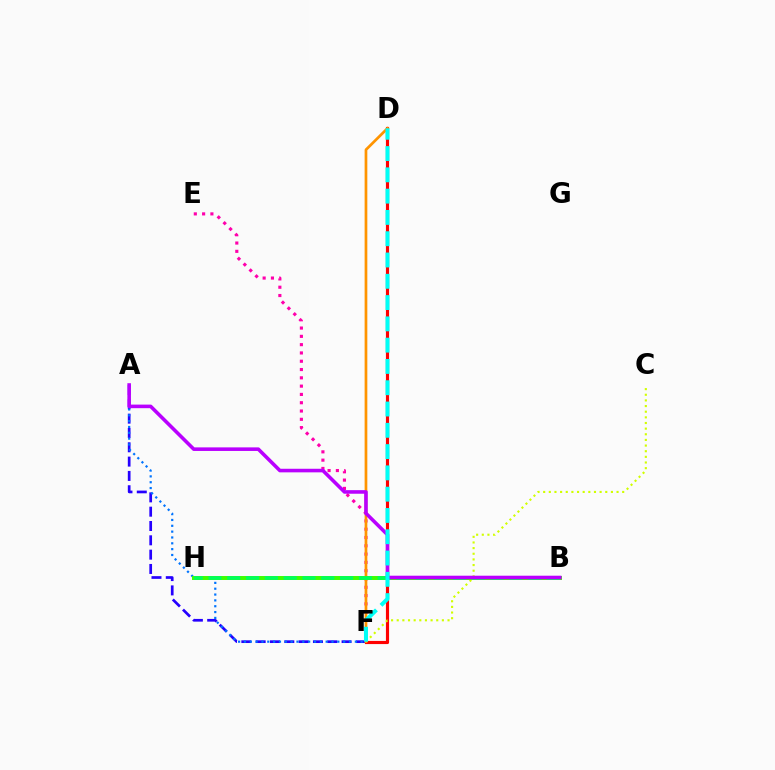{('D', 'F'): [{'color': '#ff0000', 'line_style': 'solid', 'thickness': 2.27}, {'color': '#ff9400', 'line_style': 'solid', 'thickness': 1.95}, {'color': '#00fff6', 'line_style': 'dashed', 'thickness': 2.89}], ('A', 'F'): [{'color': '#2500ff', 'line_style': 'dashed', 'thickness': 1.95}, {'color': '#0074ff', 'line_style': 'dotted', 'thickness': 1.59}], ('E', 'F'): [{'color': '#ff00ac', 'line_style': 'dotted', 'thickness': 2.25}], ('C', 'F'): [{'color': '#d1ff00', 'line_style': 'dotted', 'thickness': 1.53}], ('B', 'H'): [{'color': '#3dff00', 'line_style': 'solid', 'thickness': 2.85}, {'color': '#00ff5c', 'line_style': 'dashed', 'thickness': 2.55}], ('A', 'B'): [{'color': '#b900ff', 'line_style': 'solid', 'thickness': 2.58}]}